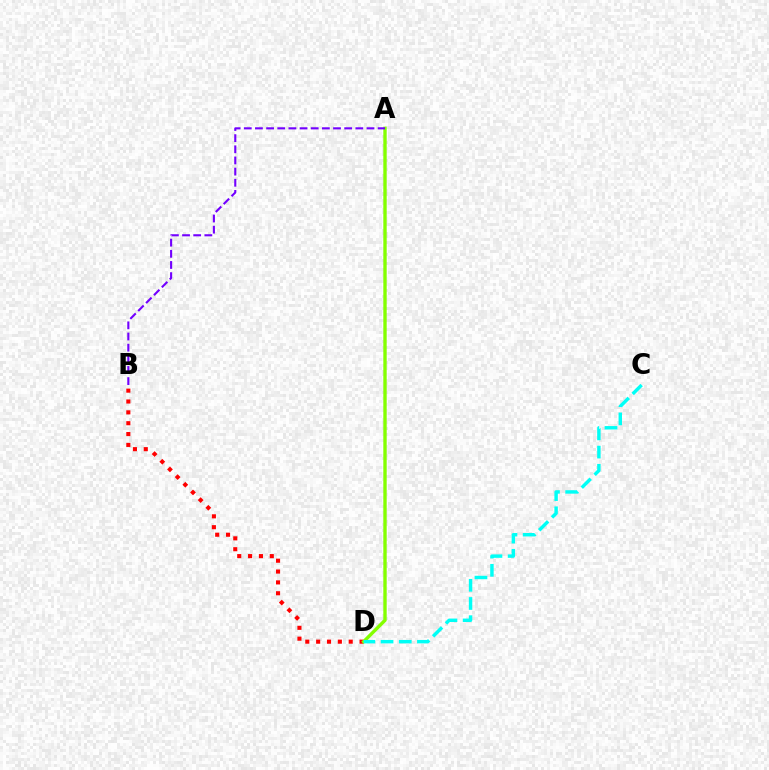{('B', 'D'): [{'color': '#ff0000', 'line_style': 'dotted', 'thickness': 2.95}], ('A', 'D'): [{'color': '#84ff00', 'line_style': 'solid', 'thickness': 2.43}], ('A', 'B'): [{'color': '#7200ff', 'line_style': 'dashed', 'thickness': 1.52}], ('C', 'D'): [{'color': '#00fff6', 'line_style': 'dashed', 'thickness': 2.47}]}